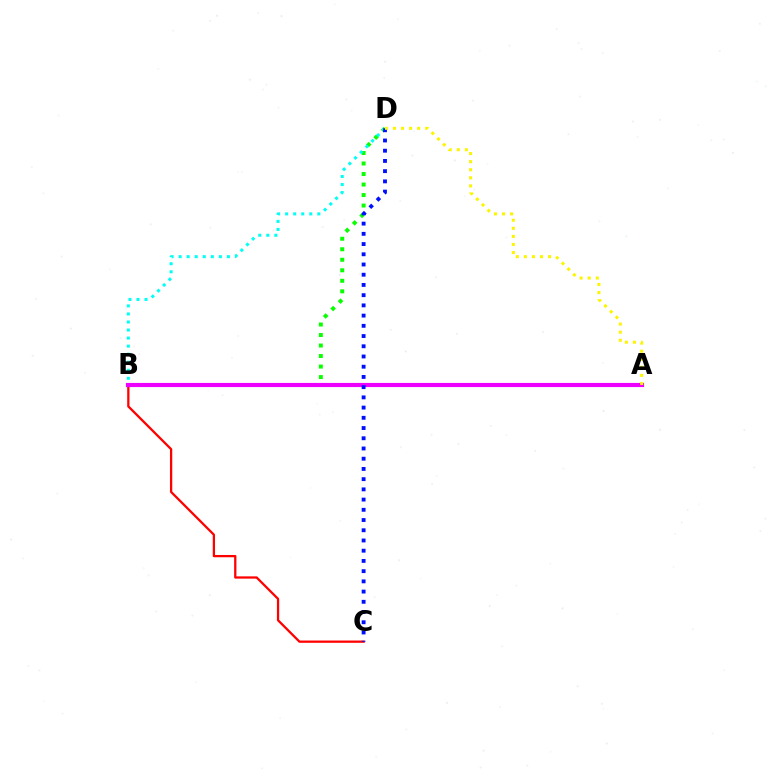{('B', 'D'): [{'color': '#08ff00', 'line_style': 'dotted', 'thickness': 2.86}, {'color': '#00fff6', 'line_style': 'dotted', 'thickness': 2.19}], ('B', 'C'): [{'color': '#ff0000', 'line_style': 'solid', 'thickness': 1.64}], ('A', 'B'): [{'color': '#ee00ff', 'line_style': 'solid', 'thickness': 2.98}], ('C', 'D'): [{'color': '#0010ff', 'line_style': 'dotted', 'thickness': 2.78}], ('A', 'D'): [{'color': '#fcf500', 'line_style': 'dotted', 'thickness': 2.19}]}